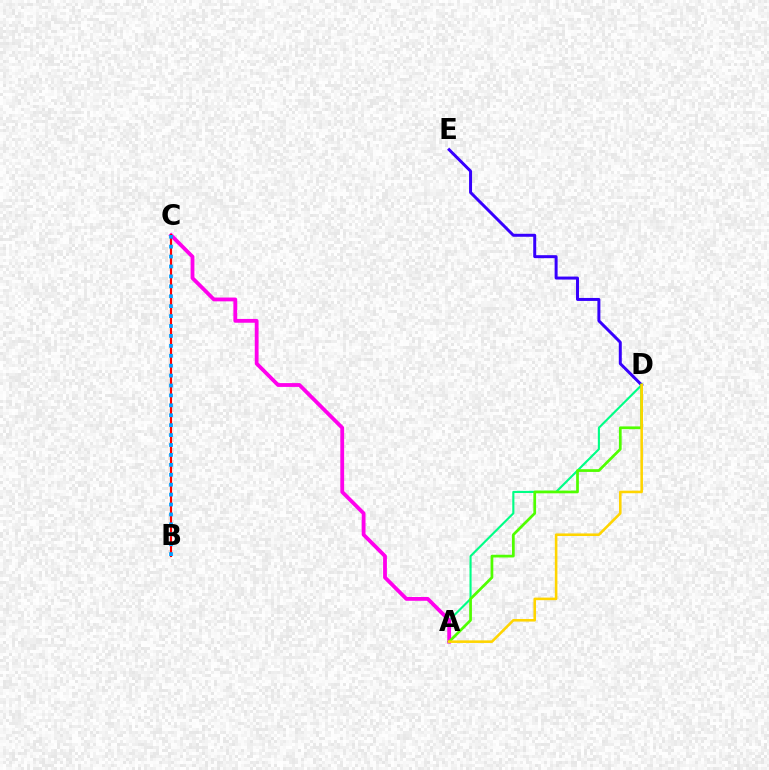{('A', 'D'): [{'color': '#00ff86', 'line_style': 'solid', 'thickness': 1.53}, {'color': '#4fff00', 'line_style': 'solid', 'thickness': 1.96}, {'color': '#ffd500', 'line_style': 'solid', 'thickness': 1.85}], ('A', 'C'): [{'color': '#ff00ed', 'line_style': 'solid', 'thickness': 2.74}], ('B', 'C'): [{'color': '#ff0000', 'line_style': 'solid', 'thickness': 1.55}, {'color': '#009eff', 'line_style': 'dotted', 'thickness': 2.7}], ('D', 'E'): [{'color': '#3700ff', 'line_style': 'solid', 'thickness': 2.15}]}